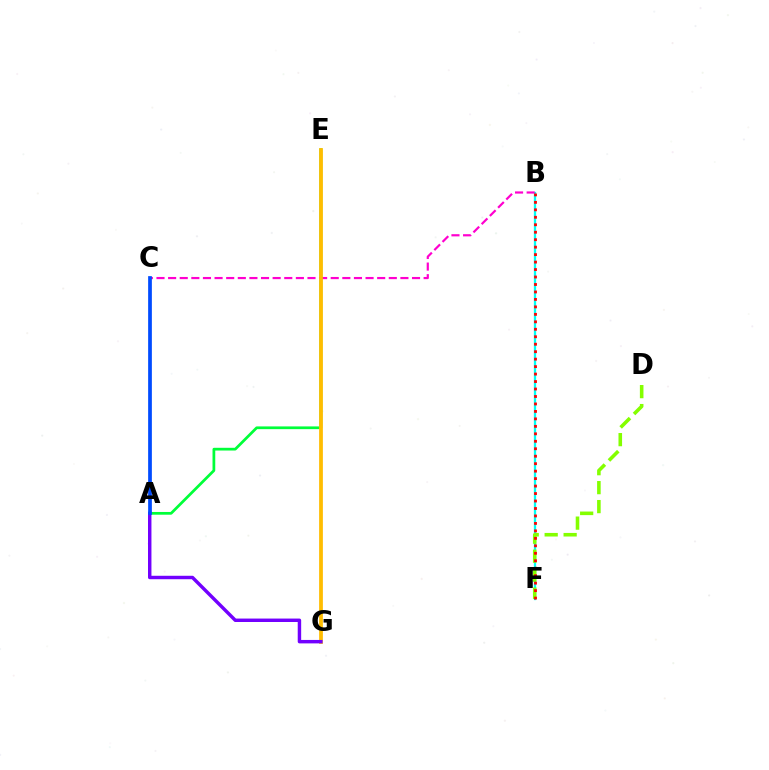{('A', 'E'): [{'color': '#00ff39', 'line_style': 'solid', 'thickness': 1.97}], ('B', 'F'): [{'color': '#00fff6', 'line_style': 'solid', 'thickness': 1.64}, {'color': '#ff0000', 'line_style': 'dotted', 'thickness': 2.03}], ('B', 'C'): [{'color': '#ff00cf', 'line_style': 'dashed', 'thickness': 1.58}], ('D', 'F'): [{'color': '#84ff00', 'line_style': 'dashed', 'thickness': 2.58}], ('E', 'G'): [{'color': '#ffbd00', 'line_style': 'solid', 'thickness': 2.7}], ('A', 'G'): [{'color': '#7200ff', 'line_style': 'solid', 'thickness': 2.48}], ('A', 'C'): [{'color': '#004bff', 'line_style': 'solid', 'thickness': 2.69}]}